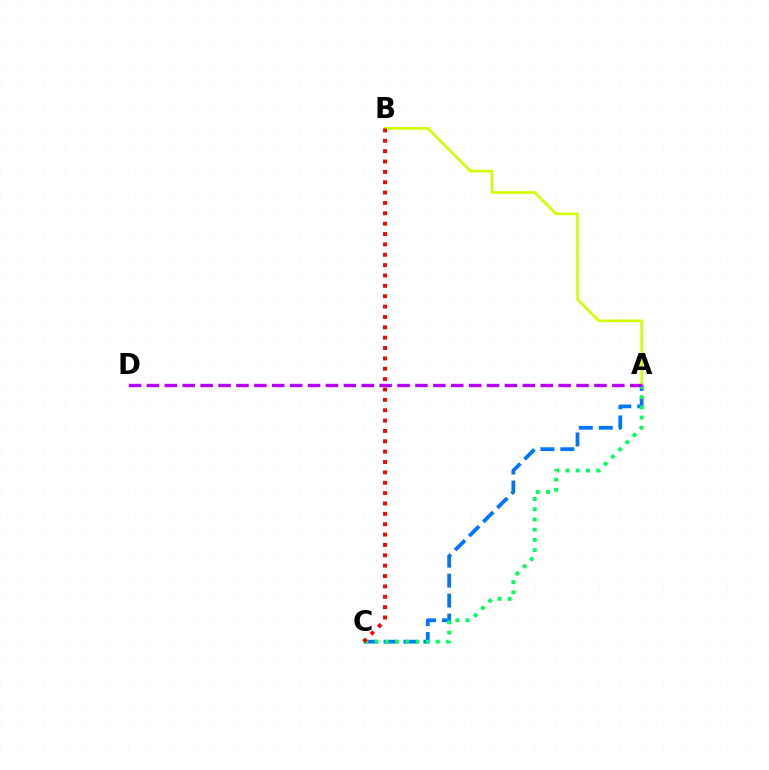{('A', 'C'): [{'color': '#0074ff', 'line_style': 'dashed', 'thickness': 2.71}, {'color': '#00ff5c', 'line_style': 'dotted', 'thickness': 2.77}], ('A', 'B'): [{'color': '#d1ff00', 'line_style': 'solid', 'thickness': 1.91}], ('A', 'D'): [{'color': '#b900ff', 'line_style': 'dashed', 'thickness': 2.43}], ('B', 'C'): [{'color': '#ff0000', 'line_style': 'dotted', 'thickness': 2.82}]}